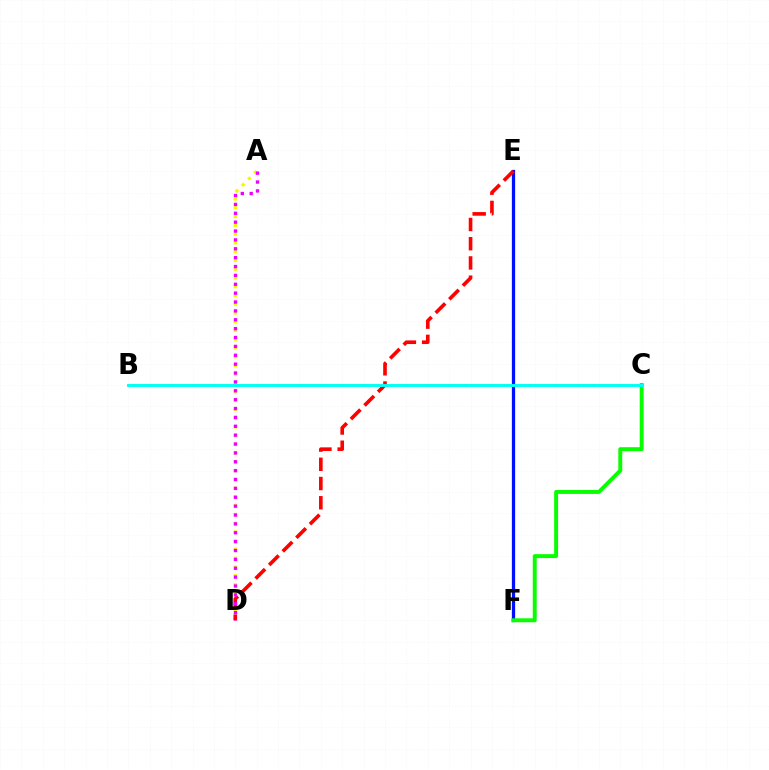{('E', 'F'): [{'color': '#0010ff', 'line_style': 'solid', 'thickness': 2.35}], ('A', 'D'): [{'color': '#fcf500', 'line_style': 'dotted', 'thickness': 2.38}, {'color': '#ee00ff', 'line_style': 'dotted', 'thickness': 2.41}], ('C', 'F'): [{'color': '#08ff00', 'line_style': 'solid', 'thickness': 2.83}], ('D', 'E'): [{'color': '#ff0000', 'line_style': 'dashed', 'thickness': 2.61}], ('B', 'C'): [{'color': '#00fff6', 'line_style': 'solid', 'thickness': 2.1}]}